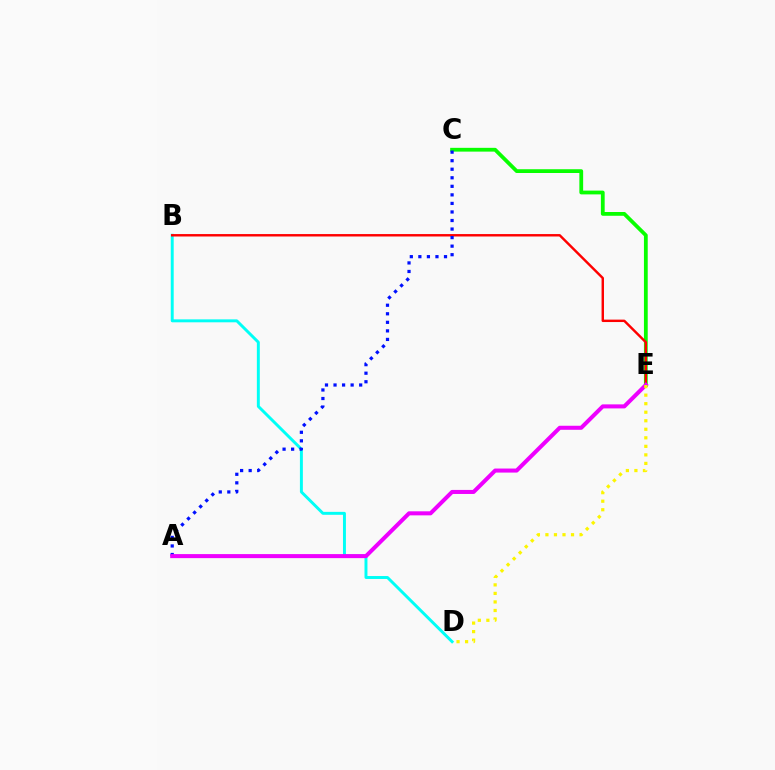{('C', 'E'): [{'color': '#08ff00', 'line_style': 'solid', 'thickness': 2.72}], ('B', 'D'): [{'color': '#00fff6', 'line_style': 'solid', 'thickness': 2.12}], ('B', 'E'): [{'color': '#ff0000', 'line_style': 'solid', 'thickness': 1.74}], ('A', 'C'): [{'color': '#0010ff', 'line_style': 'dotted', 'thickness': 2.32}], ('A', 'E'): [{'color': '#ee00ff', 'line_style': 'solid', 'thickness': 2.91}], ('D', 'E'): [{'color': '#fcf500', 'line_style': 'dotted', 'thickness': 2.32}]}